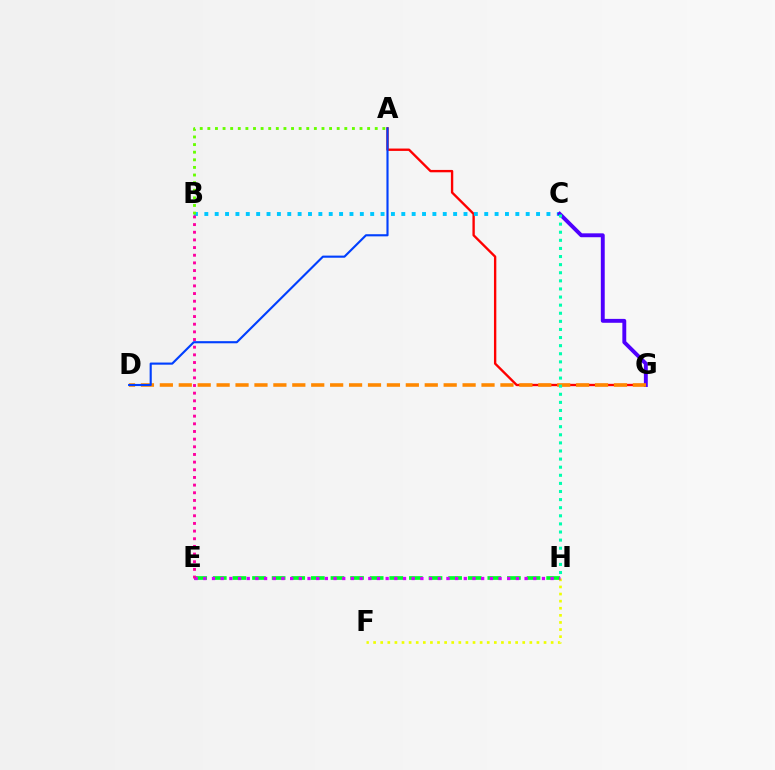{('A', 'G'): [{'color': '#ff0000', 'line_style': 'solid', 'thickness': 1.7}], ('B', 'C'): [{'color': '#00c7ff', 'line_style': 'dotted', 'thickness': 2.82}], ('E', 'H'): [{'color': '#00ff27', 'line_style': 'dashed', 'thickness': 2.66}, {'color': '#d600ff', 'line_style': 'dotted', 'thickness': 2.36}], ('F', 'H'): [{'color': '#eeff00', 'line_style': 'dotted', 'thickness': 1.93}], ('C', 'G'): [{'color': '#4f00ff', 'line_style': 'solid', 'thickness': 2.8}], ('D', 'G'): [{'color': '#ff8800', 'line_style': 'dashed', 'thickness': 2.57}], ('B', 'E'): [{'color': '#ff00a0', 'line_style': 'dotted', 'thickness': 2.08}], ('A', 'B'): [{'color': '#66ff00', 'line_style': 'dotted', 'thickness': 2.07}], ('C', 'H'): [{'color': '#00ffaf', 'line_style': 'dotted', 'thickness': 2.2}], ('A', 'D'): [{'color': '#003fff', 'line_style': 'solid', 'thickness': 1.53}]}